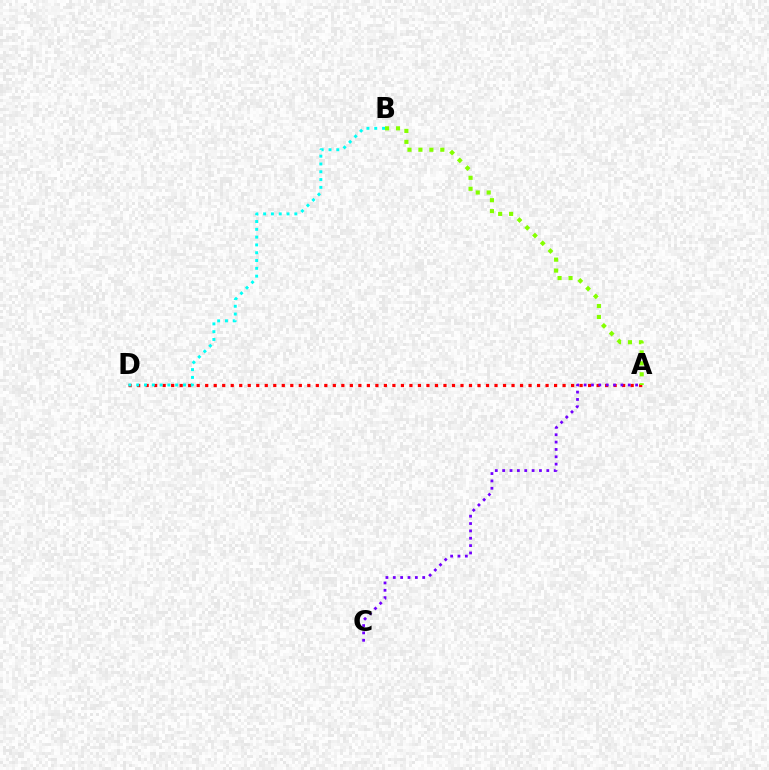{('A', 'D'): [{'color': '#ff0000', 'line_style': 'dotted', 'thickness': 2.31}], ('A', 'C'): [{'color': '#7200ff', 'line_style': 'dotted', 'thickness': 2.0}], ('B', 'D'): [{'color': '#00fff6', 'line_style': 'dotted', 'thickness': 2.12}], ('A', 'B'): [{'color': '#84ff00', 'line_style': 'dotted', 'thickness': 2.97}]}